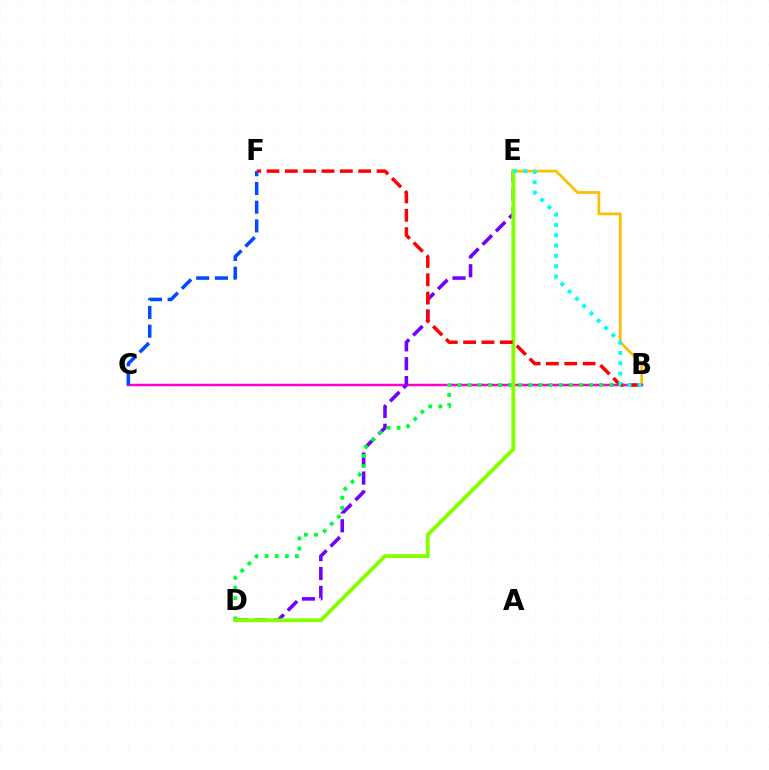{('B', 'E'): [{'color': '#ffbd00', 'line_style': 'solid', 'thickness': 1.98}, {'color': '#00fff6', 'line_style': 'dotted', 'thickness': 2.8}], ('B', 'C'): [{'color': '#ff00cf', 'line_style': 'solid', 'thickness': 1.78}], ('D', 'E'): [{'color': '#7200ff', 'line_style': 'dashed', 'thickness': 2.56}, {'color': '#84ff00', 'line_style': 'solid', 'thickness': 2.76}], ('B', 'D'): [{'color': '#00ff39', 'line_style': 'dotted', 'thickness': 2.75}], ('B', 'F'): [{'color': '#ff0000', 'line_style': 'dashed', 'thickness': 2.49}], ('C', 'F'): [{'color': '#004bff', 'line_style': 'dashed', 'thickness': 2.54}]}